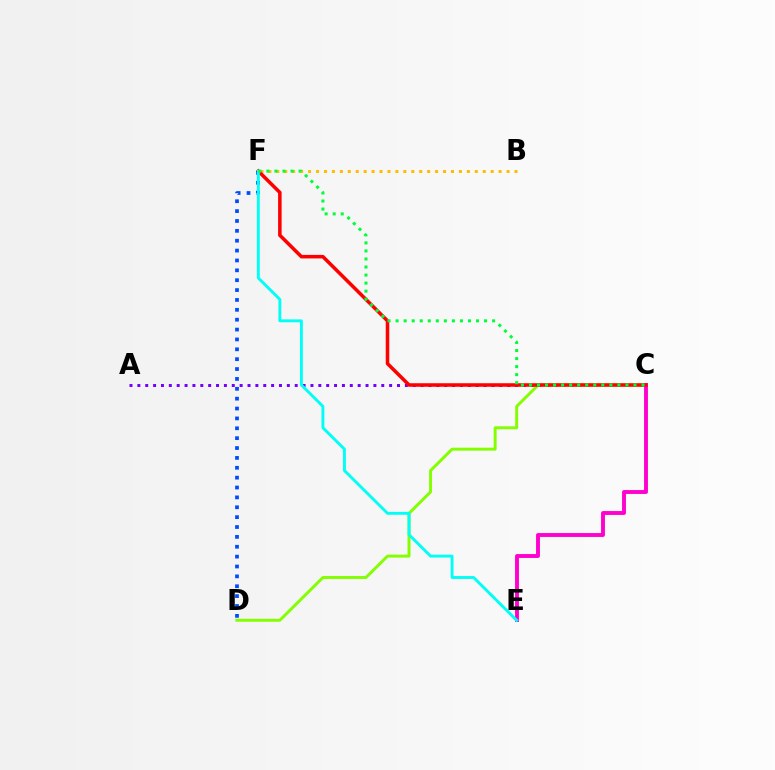{('B', 'F'): [{'color': '#ffbd00', 'line_style': 'dotted', 'thickness': 2.16}], ('A', 'C'): [{'color': '#7200ff', 'line_style': 'dotted', 'thickness': 2.14}], ('C', 'D'): [{'color': '#84ff00', 'line_style': 'solid', 'thickness': 2.13}], ('C', 'E'): [{'color': '#ff00cf', 'line_style': 'solid', 'thickness': 2.8}], ('D', 'F'): [{'color': '#004bff', 'line_style': 'dotted', 'thickness': 2.68}], ('C', 'F'): [{'color': '#ff0000', 'line_style': 'solid', 'thickness': 2.54}, {'color': '#00ff39', 'line_style': 'dotted', 'thickness': 2.18}], ('E', 'F'): [{'color': '#00fff6', 'line_style': 'solid', 'thickness': 2.08}]}